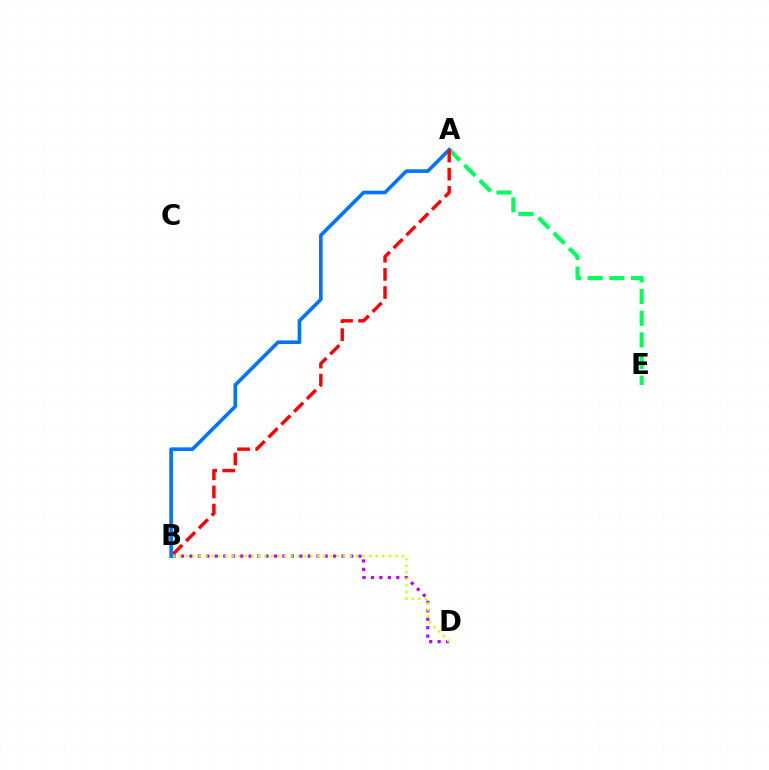{('B', 'D'): [{'color': '#b900ff', 'line_style': 'dotted', 'thickness': 2.3}, {'color': '#d1ff00', 'line_style': 'dotted', 'thickness': 1.78}], ('A', 'E'): [{'color': '#00ff5c', 'line_style': 'dashed', 'thickness': 2.94}], ('A', 'B'): [{'color': '#0074ff', 'line_style': 'solid', 'thickness': 2.61}, {'color': '#ff0000', 'line_style': 'dashed', 'thickness': 2.46}]}